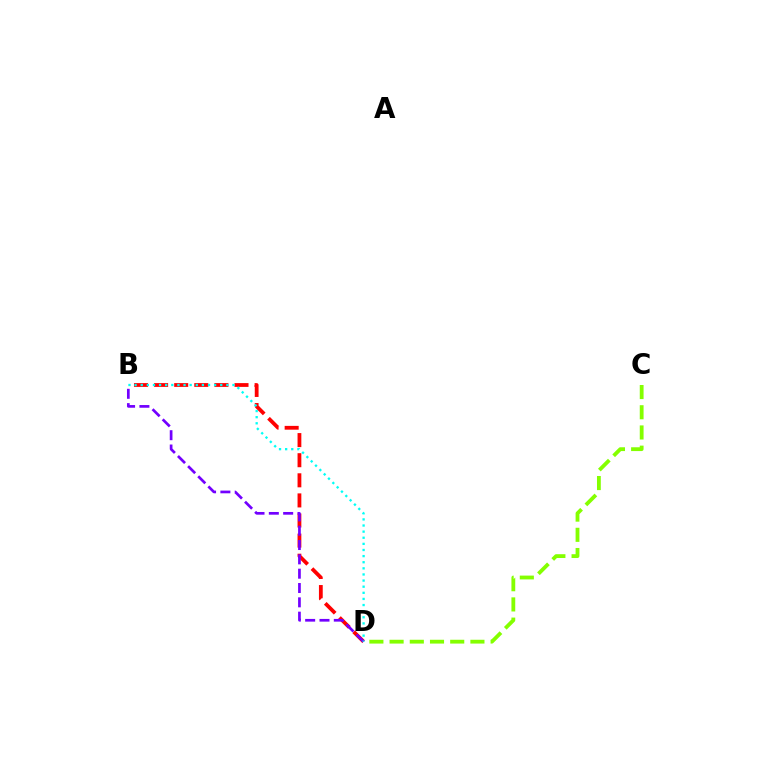{('C', 'D'): [{'color': '#84ff00', 'line_style': 'dashed', 'thickness': 2.75}], ('B', 'D'): [{'color': '#ff0000', 'line_style': 'dashed', 'thickness': 2.73}, {'color': '#7200ff', 'line_style': 'dashed', 'thickness': 1.95}, {'color': '#00fff6', 'line_style': 'dotted', 'thickness': 1.66}]}